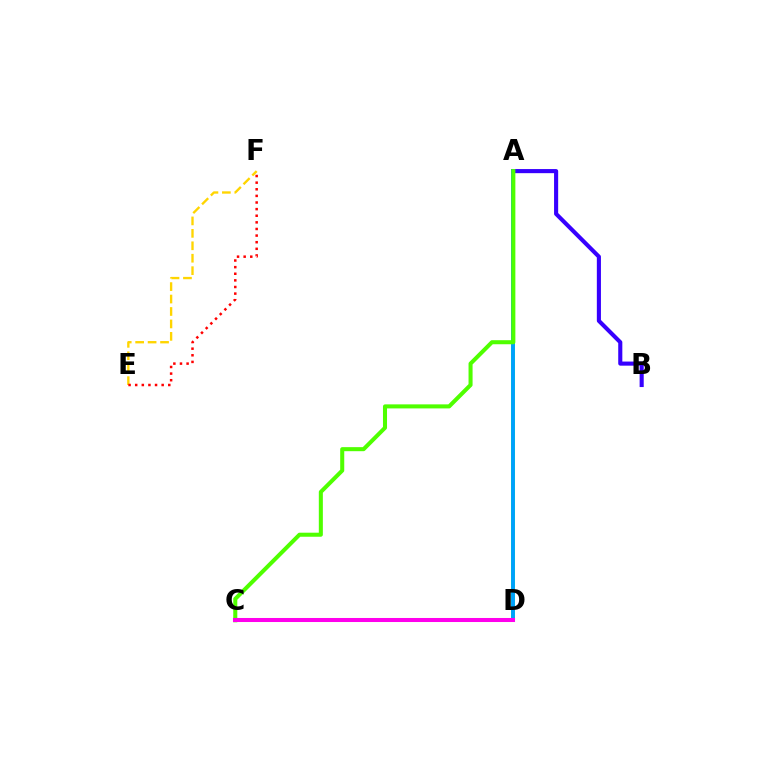{('A', 'D'): [{'color': '#00ff86', 'line_style': 'solid', 'thickness': 2.89}, {'color': '#009eff', 'line_style': 'solid', 'thickness': 2.67}], ('E', 'F'): [{'color': '#ffd500', 'line_style': 'dashed', 'thickness': 1.69}, {'color': '#ff0000', 'line_style': 'dotted', 'thickness': 1.8}], ('A', 'B'): [{'color': '#3700ff', 'line_style': 'solid', 'thickness': 2.95}], ('A', 'C'): [{'color': '#4fff00', 'line_style': 'solid', 'thickness': 2.91}], ('C', 'D'): [{'color': '#ff00ed', 'line_style': 'solid', 'thickness': 2.91}]}